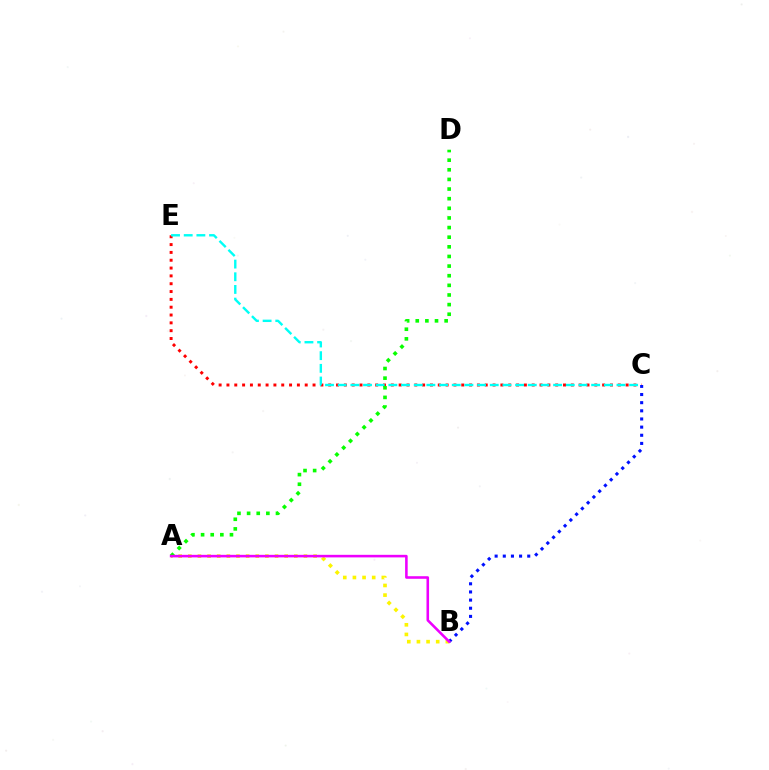{('C', 'E'): [{'color': '#ff0000', 'line_style': 'dotted', 'thickness': 2.13}, {'color': '#00fff6', 'line_style': 'dashed', 'thickness': 1.72}], ('A', 'B'): [{'color': '#fcf500', 'line_style': 'dotted', 'thickness': 2.62}, {'color': '#ee00ff', 'line_style': 'solid', 'thickness': 1.85}], ('A', 'D'): [{'color': '#08ff00', 'line_style': 'dotted', 'thickness': 2.62}], ('B', 'C'): [{'color': '#0010ff', 'line_style': 'dotted', 'thickness': 2.21}]}